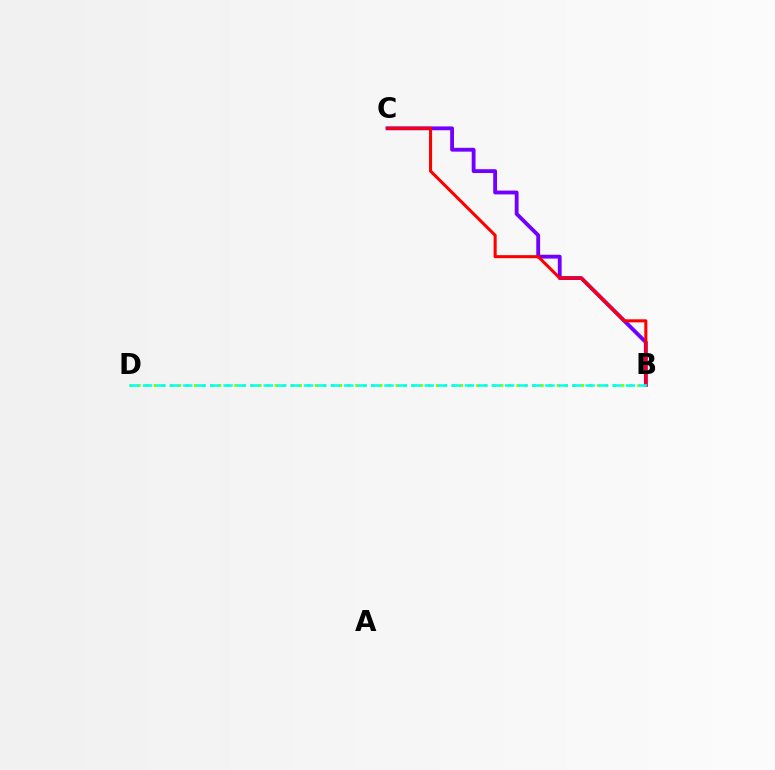{('B', 'C'): [{'color': '#7200ff', 'line_style': 'solid', 'thickness': 2.76}, {'color': '#ff0000', 'line_style': 'solid', 'thickness': 2.21}], ('B', 'D'): [{'color': '#84ff00', 'line_style': 'dotted', 'thickness': 2.19}, {'color': '#00fff6', 'line_style': 'dashed', 'thickness': 1.82}]}